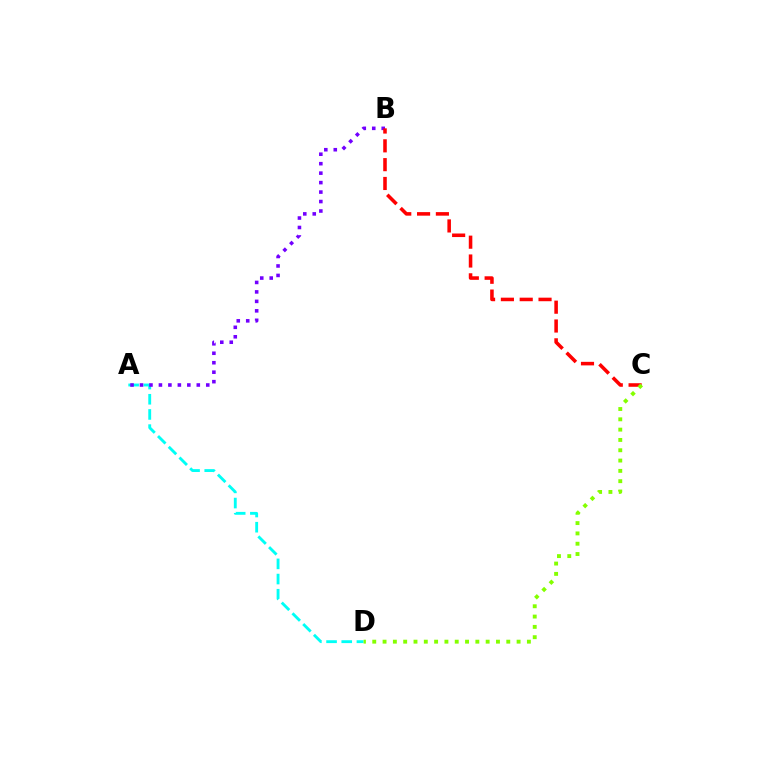{('A', 'D'): [{'color': '#00fff6', 'line_style': 'dashed', 'thickness': 2.06}], ('A', 'B'): [{'color': '#7200ff', 'line_style': 'dotted', 'thickness': 2.57}], ('B', 'C'): [{'color': '#ff0000', 'line_style': 'dashed', 'thickness': 2.56}], ('C', 'D'): [{'color': '#84ff00', 'line_style': 'dotted', 'thickness': 2.8}]}